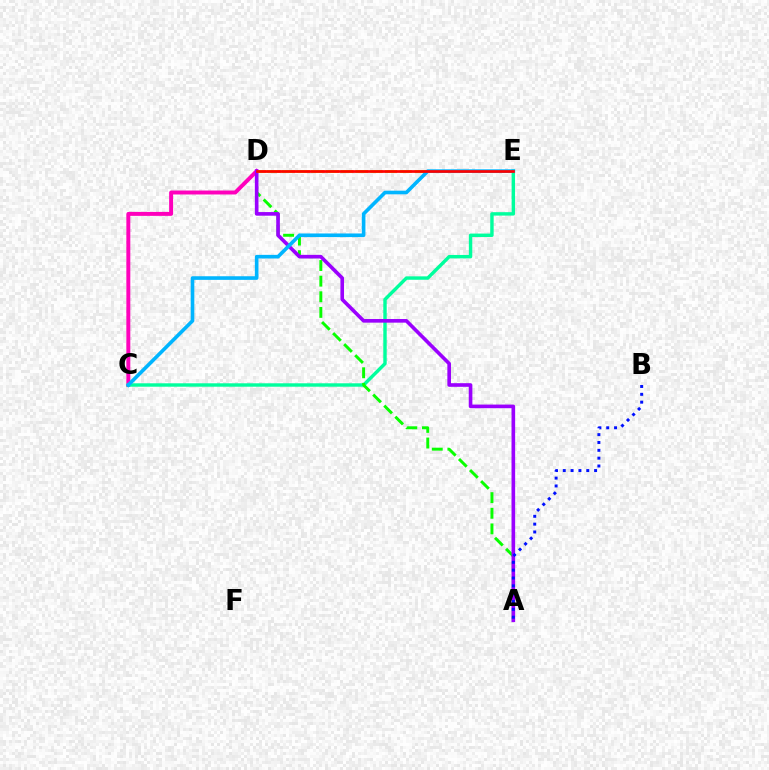{('C', 'D'): [{'color': '#ff00bd', 'line_style': 'solid', 'thickness': 2.85}], ('C', 'E'): [{'color': '#00ff9d', 'line_style': 'solid', 'thickness': 2.46}, {'color': '#00b5ff', 'line_style': 'solid', 'thickness': 2.61}], ('A', 'D'): [{'color': '#08ff00', 'line_style': 'dashed', 'thickness': 2.12}, {'color': '#9b00ff', 'line_style': 'solid', 'thickness': 2.61}], ('D', 'E'): [{'color': '#ffa500', 'line_style': 'dashed', 'thickness': 1.98}, {'color': '#b3ff00', 'line_style': 'dashed', 'thickness': 2.01}, {'color': '#ff0000', 'line_style': 'solid', 'thickness': 1.94}], ('A', 'B'): [{'color': '#0010ff', 'line_style': 'dotted', 'thickness': 2.13}]}